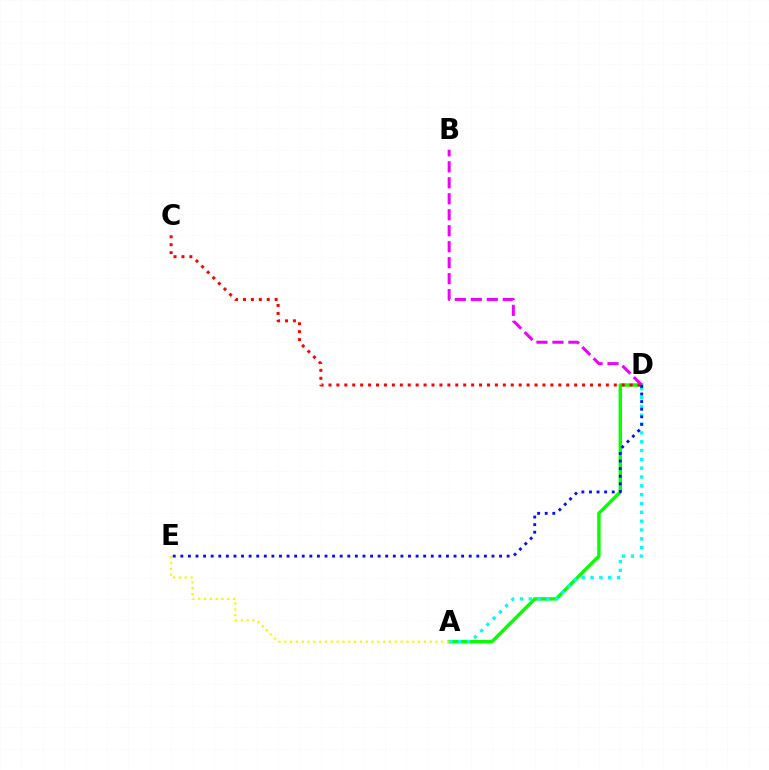{('A', 'D'): [{'color': '#08ff00', 'line_style': 'solid', 'thickness': 2.45}, {'color': '#00fff6', 'line_style': 'dotted', 'thickness': 2.4}], ('C', 'D'): [{'color': '#ff0000', 'line_style': 'dotted', 'thickness': 2.15}], ('B', 'D'): [{'color': '#ee00ff', 'line_style': 'dashed', 'thickness': 2.17}], ('A', 'E'): [{'color': '#fcf500', 'line_style': 'dotted', 'thickness': 1.58}], ('D', 'E'): [{'color': '#0010ff', 'line_style': 'dotted', 'thickness': 2.06}]}